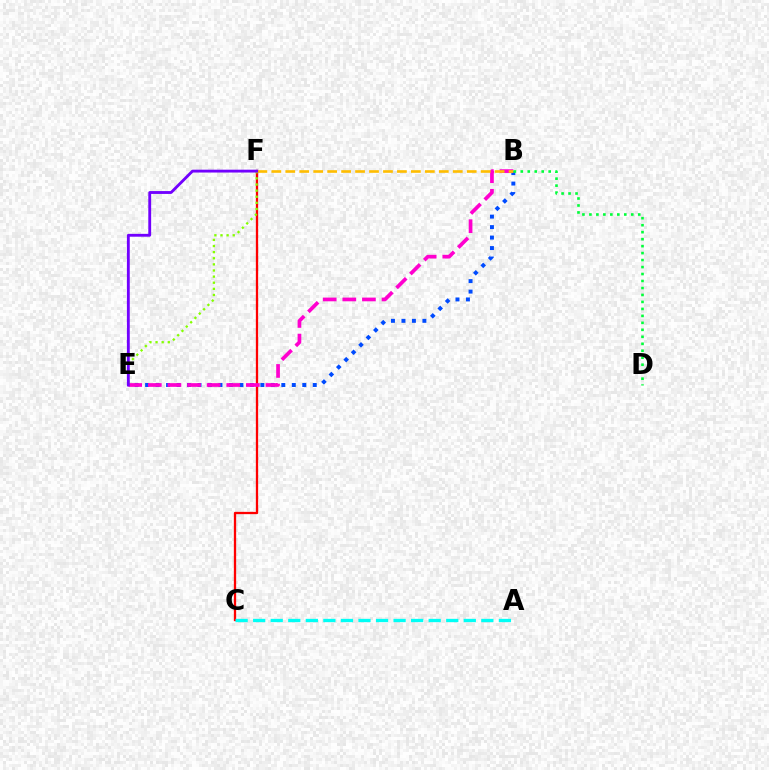{('C', 'F'): [{'color': '#ff0000', 'line_style': 'solid', 'thickness': 1.65}], ('E', 'F'): [{'color': '#84ff00', 'line_style': 'dotted', 'thickness': 1.66}, {'color': '#7200ff', 'line_style': 'solid', 'thickness': 2.05}], ('B', 'E'): [{'color': '#004bff', 'line_style': 'dotted', 'thickness': 2.85}, {'color': '#ff00cf', 'line_style': 'dashed', 'thickness': 2.66}], ('B', 'F'): [{'color': '#ffbd00', 'line_style': 'dashed', 'thickness': 1.9}], ('B', 'D'): [{'color': '#00ff39', 'line_style': 'dotted', 'thickness': 1.9}], ('A', 'C'): [{'color': '#00fff6', 'line_style': 'dashed', 'thickness': 2.38}]}